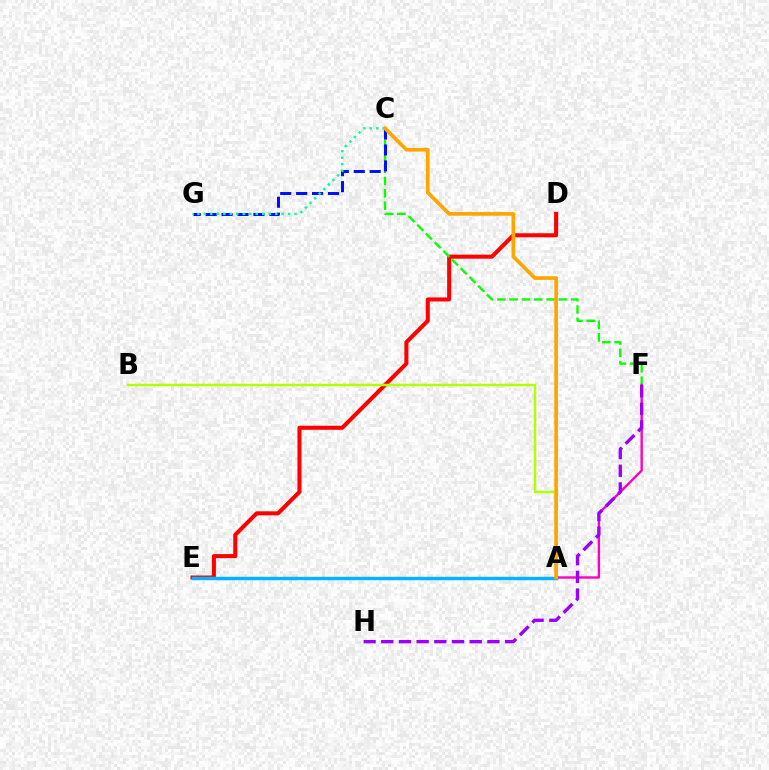{('D', 'E'): [{'color': '#ff0000', 'line_style': 'solid', 'thickness': 2.91}], ('C', 'F'): [{'color': '#08ff00', 'line_style': 'dashed', 'thickness': 1.67}], ('A', 'F'): [{'color': '#ff00bd', 'line_style': 'solid', 'thickness': 1.72}], ('F', 'H'): [{'color': '#9b00ff', 'line_style': 'dashed', 'thickness': 2.4}], ('A', 'B'): [{'color': '#b3ff00', 'line_style': 'solid', 'thickness': 1.79}], ('C', 'G'): [{'color': '#0010ff', 'line_style': 'dashed', 'thickness': 2.16}, {'color': '#00ff9d', 'line_style': 'dotted', 'thickness': 1.76}], ('A', 'E'): [{'color': '#00b5ff', 'line_style': 'solid', 'thickness': 2.48}], ('A', 'C'): [{'color': '#ffa500', 'line_style': 'solid', 'thickness': 2.65}]}